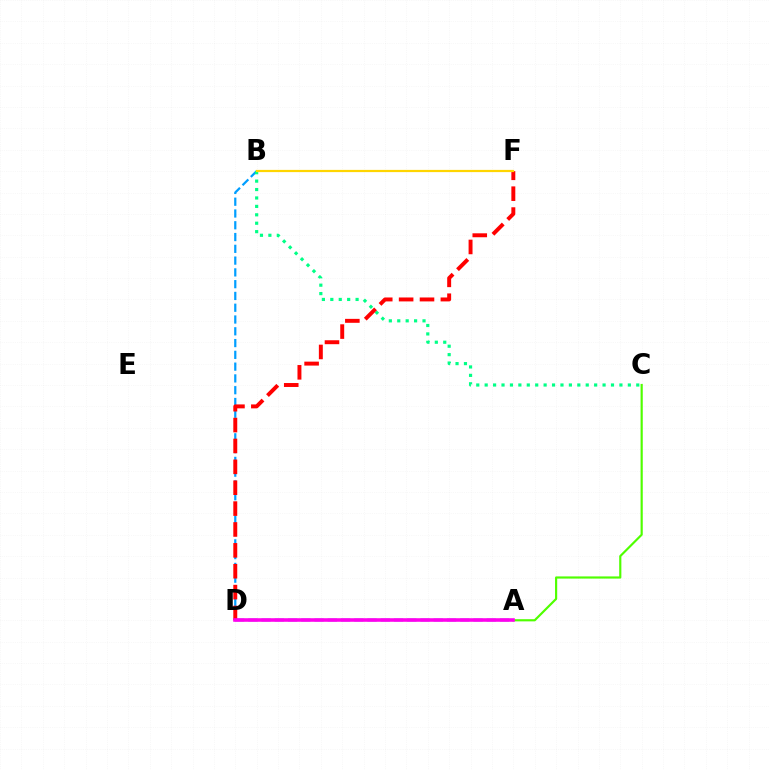{('B', 'D'): [{'color': '#009eff', 'line_style': 'dashed', 'thickness': 1.6}], ('B', 'C'): [{'color': '#00ff86', 'line_style': 'dotted', 'thickness': 2.29}], ('A', 'C'): [{'color': '#4fff00', 'line_style': 'solid', 'thickness': 1.56}], ('A', 'D'): [{'color': '#3700ff', 'line_style': 'dashed', 'thickness': 1.8}, {'color': '#ff00ed', 'line_style': 'solid', 'thickness': 2.57}], ('D', 'F'): [{'color': '#ff0000', 'line_style': 'dashed', 'thickness': 2.84}], ('B', 'F'): [{'color': '#ffd500', 'line_style': 'solid', 'thickness': 1.6}]}